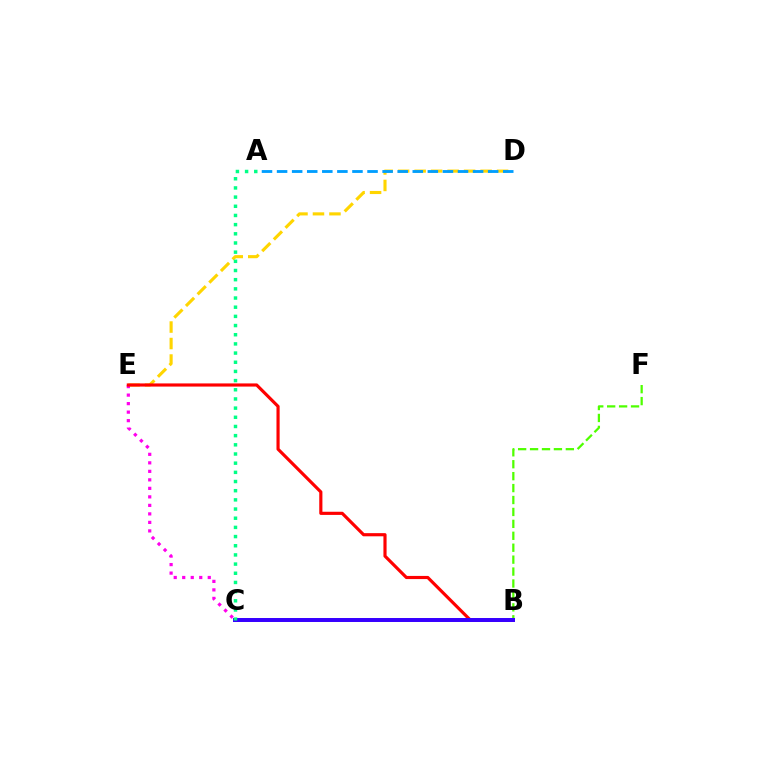{('D', 'E'): [{'color': '#ffd500', 'line_style': 'dashed', 'thickness': 2.24}], ('C', 'E'): [{'color': '#ff00ed', 'line_style': 'dotted', 'thickness': 2.31}], ('B', 'E'): [{'color': '#ff0000', 'line_style': 'solid', 'thickness': 2.27}], ('B', 'F'): [{'color': '#4fff00', 'line_style': 'dashed', 'thickness': 1.62}], ('A', 'D'): [{'color': '#009eff', 'line_style': 'dashed', 'thickness': 2.05}], ('B', 'C'): [{'color': '#3700ff', 'line_style': 'solid', 'thickness': 2.86}], ('A', 'C'): [{'color': '#00ff86', 'line_style': 'dotted', 'thickness': 2.49}]}